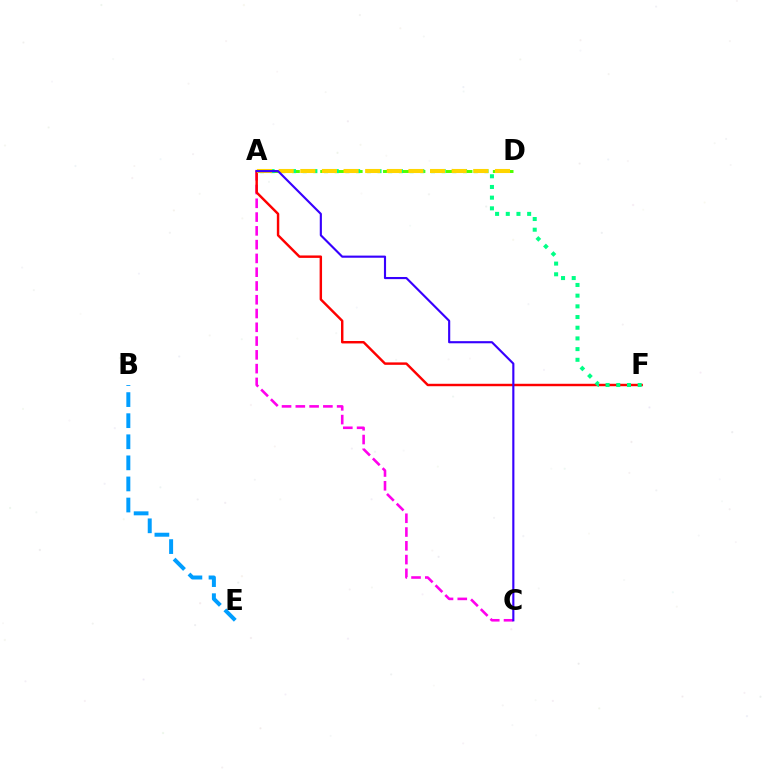{('A', 'D'): [{'color': '#4fff00', 'line_style': 'dashed', 'thickness': 2.13}, {'color': '#ffd500', 'line_style': 'dashed', 'thickness': 2.94}], ('A', 'C'): [{'color': '#ff00ed', 'line_style': 'dashed', 'thickness': 1.87}, {'color': '#3700ff', 'line_style': 'solid', 'thickness': 1.54}], ('A', 'F'): [{'color': '#ff0000', 'line_style': 'solid', 'thickness': 1.76}, {'color': '#00ff86', 'line_style': 'dotted', 'thickness': 2.9}], ('B', 'E'): [{'color': '#009eff', 'line_style': 'dashed', 'thickness': 2.86}]}